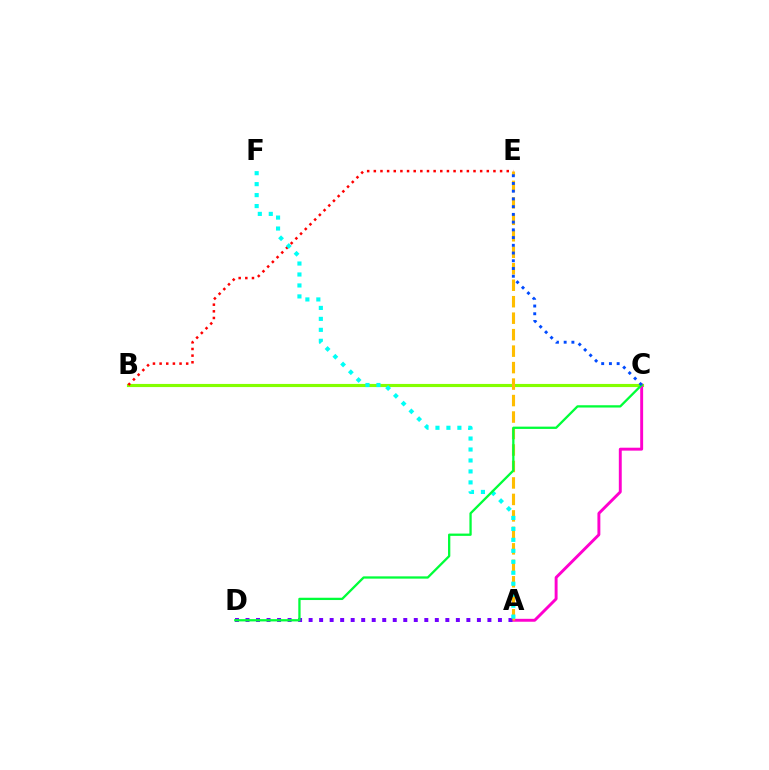{('B', 'C'): [{'color': '#84ff00', 'line_style': 'solid', 'thickness': 2.25}], ('A', 'C'): [{'color': '#ff00cf', 'line_style': 'solid', 'thickness': 2.1}], ('A', 'E'): [{'color': '#ffbd00', 'line_style': 'dashed', 'thickness': 2.24}], ('A', 'D'): [{'color': '#7200ff', 'line_style': 'dotted', 'thickness': 2.86}], ('B', 'E'): [{'color': '#ff0000', 'line_style': 'dotted', 'thickness': 1.81}], ('A', 'F'): [{'color': '#00fff6', 'line_style': 'dotted', 'thickness': 2.98}], ('C', 'D'): [{'color': '#00ff39', 'line_style': 'solid', 'thickness': 1.65}], ('C', 'E'): [{'color': '#004bff', 'line_style': 'dotted', 'thickness': 2.1}]}